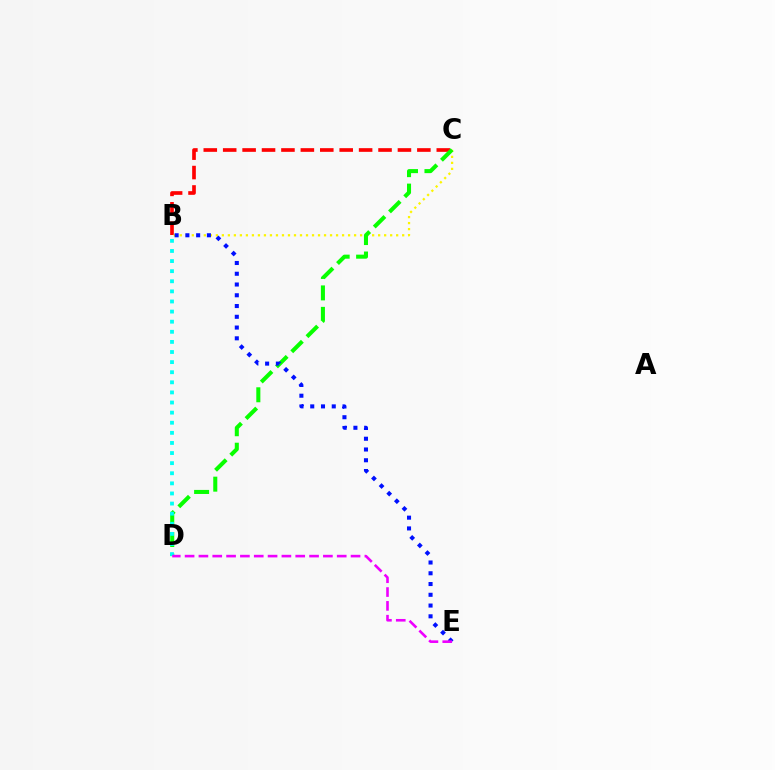{('B', 'C'): [{'color': '#ff0000', 'line_style': 'dashed', 'thickness': 2.64}, {'color': '#fcf500', 'line_style': 'dotted', 'thickness': 1.63}], ('C', 'D'): [{'color': '#08ff00', 'line_style': 'dashed', 'thickness': 2.92}], ('B', 'E'): [{'color': '#0010ff', 'line_style': 'dotted', 'thickness': 2.92}], ('B', 'D'): [{'color': '#00fff6', 'line_style': 'dotted', 'thickness': 2.75}], ('D', 'E'): [{'color': '#ee00ff', 'line_style': 'dashed', 'thickness': 1.88}]}